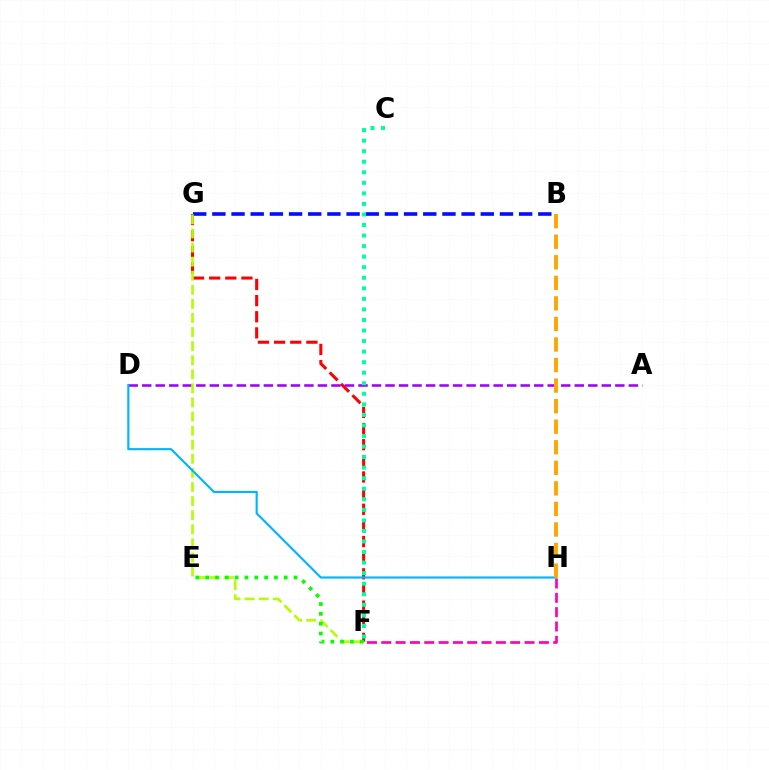{('F', 'G'): [{'color': '#ff0000', 'line_style': 'dashed', 'thickness': 2.19}, {'color': '#b3ff00', 'line_style': 'dashed', 'thickness': 1.91}], ('F', 'H'): [{'color': '#ff00bd', 'line_style': 'dashed', 'thickness': 1.95}], ('B', 'G'): [{'color': '#0010ff', 'line_style': 'dashed', 'thickness': 2.6}], ('A', 'D'): [{'color': '#9b00ff', 'line_style': 'dashed', 'thickness': 1.84}], ('D', 'H'): [{'color': '#00b5ff', 'line_style': 'solid', 'thickness': 1.54}], ('B', 'H'): [{'color': '#ffa500', 'line_style': 'dashed', 'thickness': 2.79}], ('E', 'F'): [{'color': '#08ff00', 'line_style': 'dotted', 'thickness': 2.67}], ('C', 'F'): [{'color': '#00ff9d', 'line_style': 'dotted', 'thickness': 2.87}]}